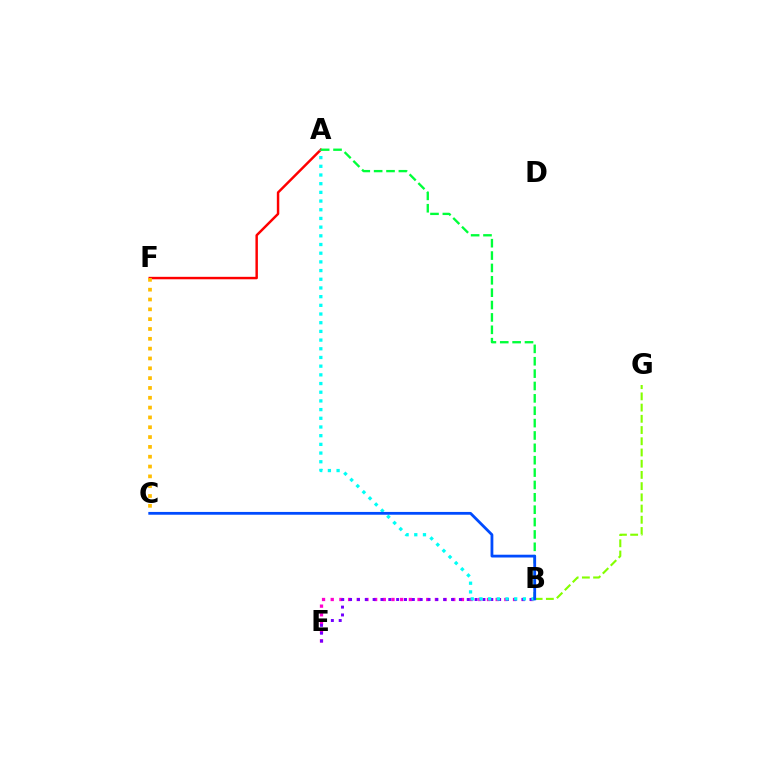{('B', 'E'): [{'color': '#ff00cf', 'line_style': 'dotted', 'thickness': 2.36}, {'color': '#7200ff', 'line_style': 'dotted', 'thickness': 2.13}], ('A', 'F'): [{'color': '#ff0000', 'line_style': 'solid', 'thickness': 1.77}], ('B', 'G'): [{'color': '#84ff00', 'line_style': 'dashed', 'thickness': 1.52}], ('A', 'B'): [{'color': '#00fff6', 'line_style': 'dotted', 'thickness': 2.36}, {'color': '#00ff39', 'line_style': 'dashed', 'thickness': 1.68}], ('C', 'F'): [{'color': '#ffbd00', 'line_style': 'dotted', 'thickness': 2.67}], ('B', 'C'): [{'color': '#004bff', 'line_style': 'solid', 'thickness': 2.01}]}